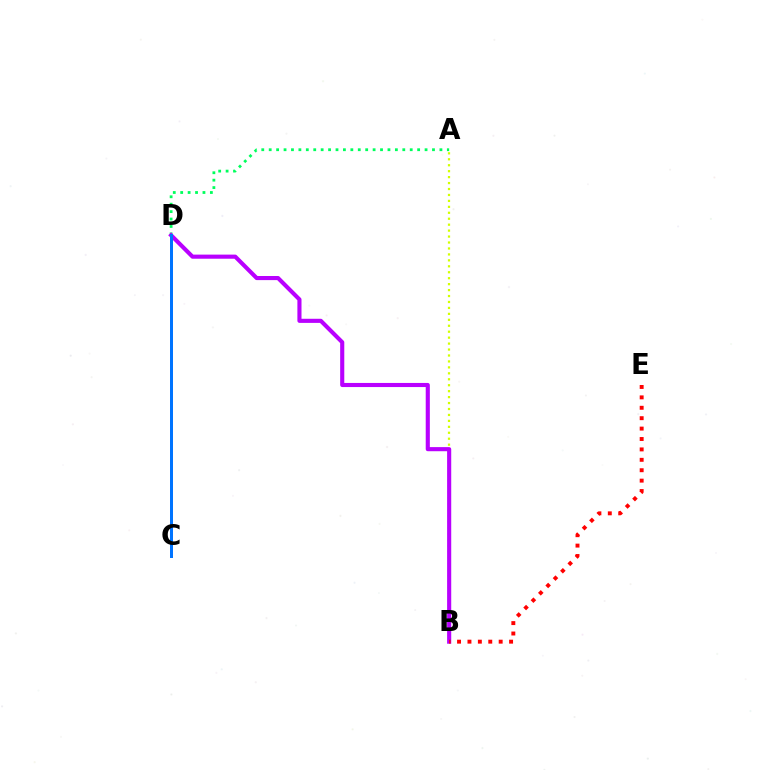{('A', 'B'): [{'color': '#d1ff00', 'line_style': 'dotted', 'thickness': 1.62}], ('A', 'D'): [{'color': '#00ff5c', 'line_style': 'dotted', 'thickness': 2.02}], ('B', 'D'): [{'color': '#b900ff', 'line_style': 'solid', 'thickness': 2.96}], ('C', 'D'): [{'color': '#0074ff', 'line_style': 'solid', 'thickness': 2.15}], ('B', 'E'): [{'color': '#ff0000', 'line_style': 'dotted', 'thickness': 2.83}]}